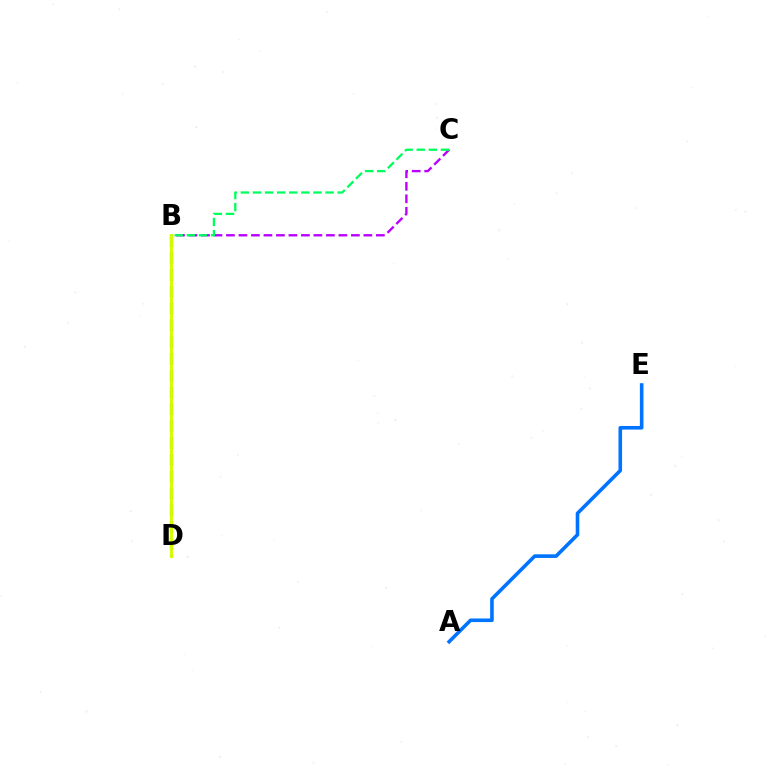{('B', 'D'): [{'color': '#ff0000', 'line_style': 'dashed', 'thickness': 2.28}, {'color': '#d1ff00', 'line_style': 'solid', 'thickness': 2.12}], ('B', 'C'): [{'color': '#b900ff', 'line_style': 'dashed', 'thickness': 1.7}, {'color': '#00ff5c', 'line_style': 'dashed', 'thickness': 1.64}], ('A', 'E'): [{'color': '#0074ff', 'line_style': 'solid', 'thickness': 2.59}]}